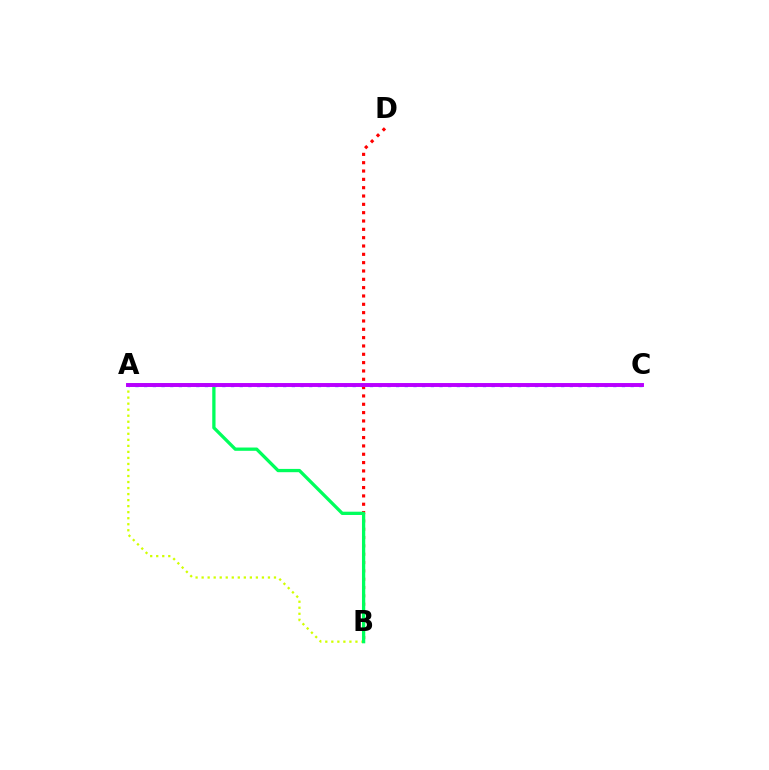{('A', 'B'): [{'color': '#d1ff00', 'line_style': 'dotted', 'thickness': 1.64}, {'color': '#00ff5c', 'line_style': 'solid', 'thickness': 2.37}], ('A', 'C'): [{'color': '#0074ff', 'line_style': 'dotted', 'thickness': 2.36}, {'color': '#b900ff', 'line_style': 'solid', 'thickness': 2.82}], ('B', 'D'): [{'color': '#ff0000', 'line_style': 'dotted', 'thickness': 2.26}]}